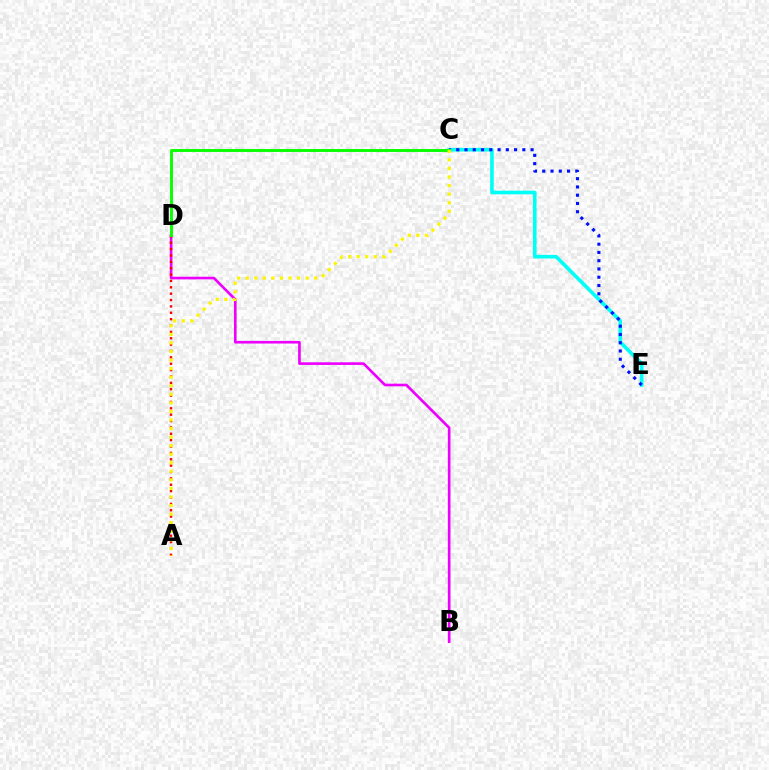{('B', 'D'): [{'color': '#ee00ff', 'line_style': 'solid', 'thickness': 1.9}], ('C', 'E'): [{'color': '#00fff6', 'line_style': 'solid', 'thickness': 2.61}, {'color': '#0010ff', 'line_style': 'dotted', 'thickness': 2.24}], ('A', 'D'): [{'color': '#ff0000', 'line_style': 'dotted', 'thickness': 1.73}], ('C', 'D'): [{'color': '#08ff00', 'line_style': 'solid', 'thickness': 2.1}], ('A', 'C'): [{'color': '#fcf500', 'line_style': 'dotted', 'thickness': 2.33}]}